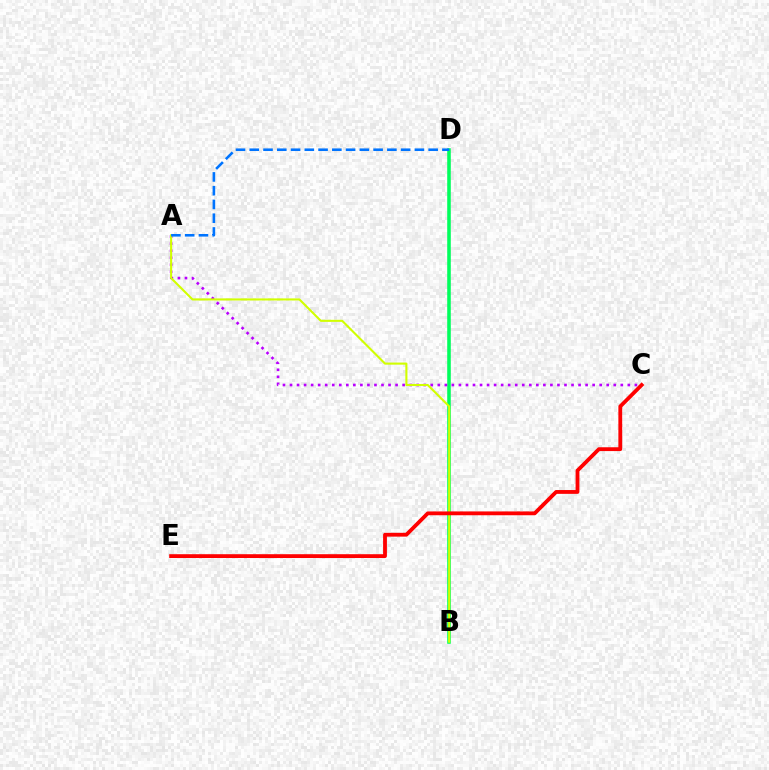{('B', 'D'): [{'color': '#00ff5c', 'line_style': 'solid', 'thickness': 2.57}], ('A', 'C'): [{'color': '#b900ff', 'line_style': 'dotted', 'thickness': 1.91}], ('A', 'B'): [{'color': '#d1ff00', 'line_style': 'solid', 'thickness': 1.51}], ('C', 'E'): [{'color': '#ff0000', 'line_style': 'solid', 'thickness': 2.75}], ('A', 'D'): [{'color': '#0074ff', 'line_style': 'dashed', 'thickness': 1.87}]}